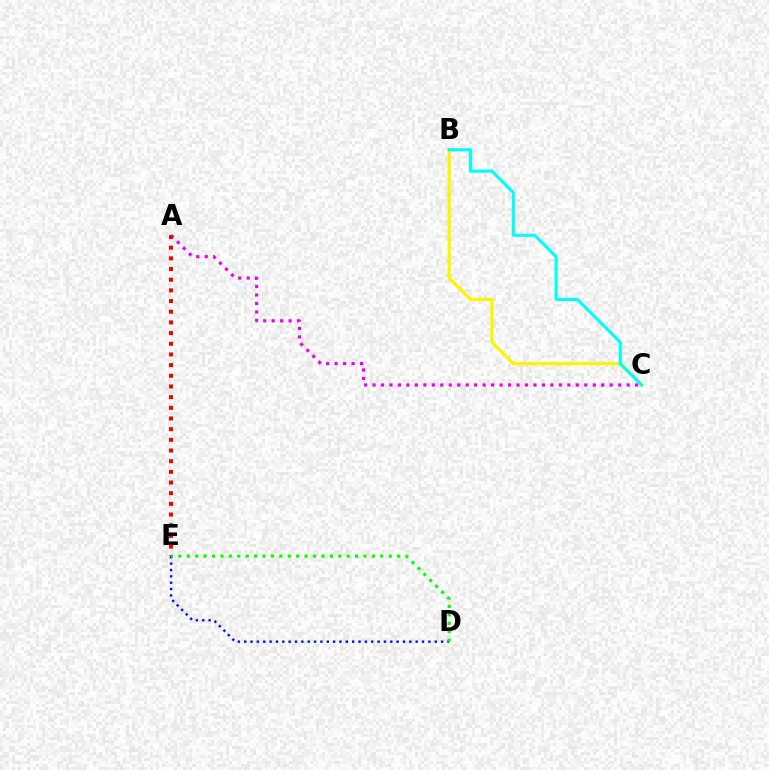{('B', 'C'): [{'color': '#fcf500', 'line_style': 'solid', 'thickness': 2.3}, {'color': '#00fff6', 'line_style': 'solid', 'thickness': 2.23}], ('A', 'C'): [{'color': '#ee00ff', 'line_style': 'dotted', 'thickness': 2.3}], ('D', 'E'): [{'color': '#0010ff', 'line_style': 'dotted', 'thickness': 1.73}, {'color': '#08ff00', 'line_style': 'dotted', 'thickness': 2.29}], ('A', 'E'): [{'color': '#ff0000', 'line_style': 'dotted', 'thickness': 2.9}]}